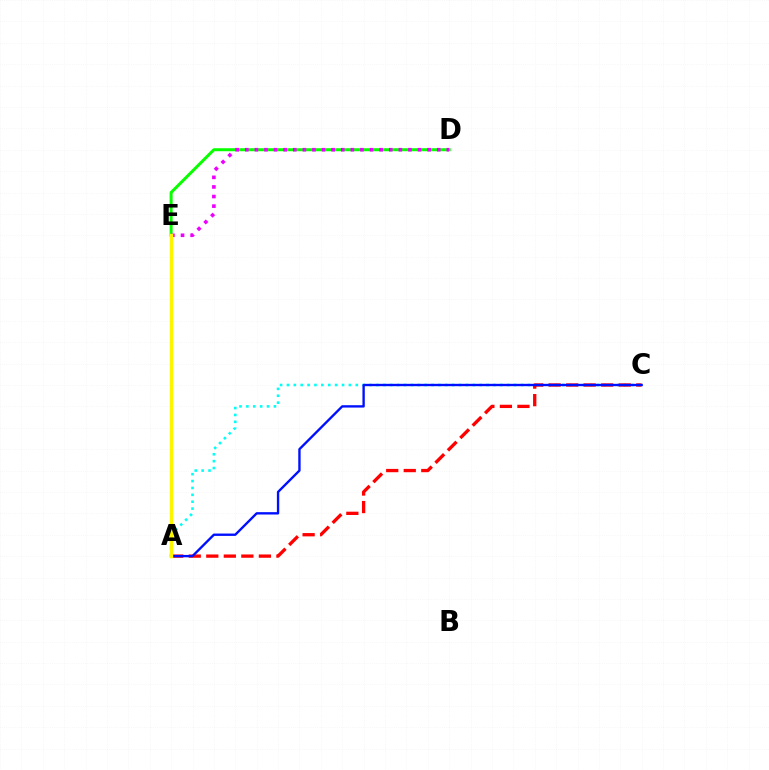{('D', 'E'): [{'color': '#08ff00', 'line_style': 'solid', 'thickness': 2.16}, {'color': '#ee00ff', 'line_style': 'dotted', 'thickness': 2.61}], ('A', 'C'): [{'color': '#00fff6', 'line_style': 'dotted', 'thickness': 1.87}, {'color': '#ff0000', 'line_style': 'dashed', 'thickness': 2.38}, {'color': '#0010ff', 'line_style': 'solid', 'thickness': 1.7}], ('A', 'E'): [{'color': '#fcf500', 'line_style': 'solid', 'thickness': 2.5}]}